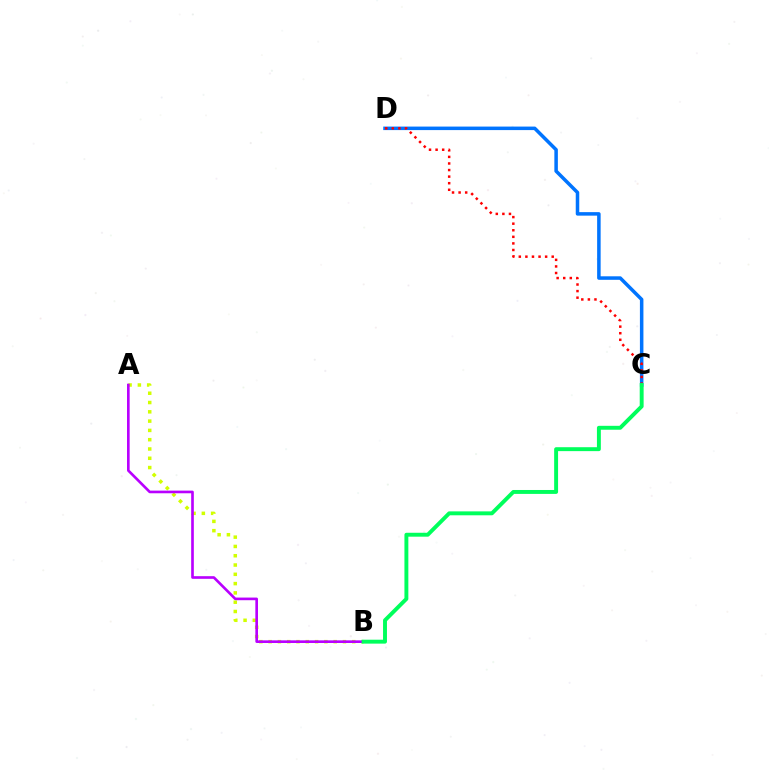{('A', 'B'): [{'color': '#d1ff00', 'line_style': 'dotted', 'thickness': 2.52}, {'color': '#b900ff', 'line_style': 'solid', 'thickness': 1.91}], ('C', 'D'): [{'color': '#0074ff', 'line_style': 'solid', 'thickness': 2.53}, {'color': '#ff0000', 'line_style': 'dotted', 'thickness': 1.79}], ('B', 'C'): [{'color': '#00ff5c', 'line_style': 'solid', 'thickness': 2.82}]}